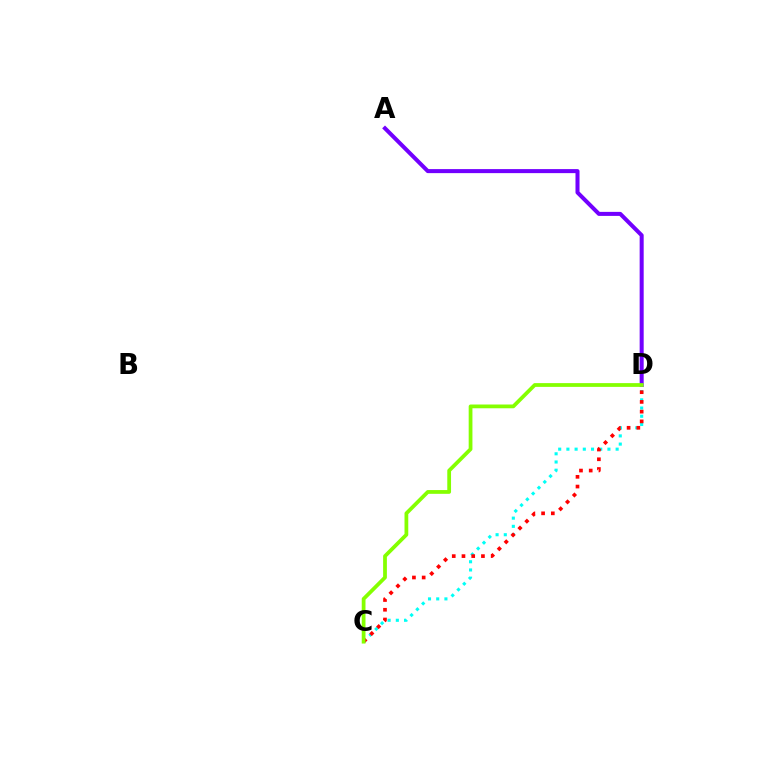{('C', 'D'): [{'color': '#00fff6', 'line_style': 'dotted', 'thickness': 2.23}, {'color': '#ff0000', 'line_style': 'dotted', 'thickness': 2.64}, {'color': '#84ff00', 'line_style': 'solid', 'thickness': 2.71}], ('A', 'D'): [{'color': '#7200ff', 'line_style': 'solid', 'thickness': 2.9}]}